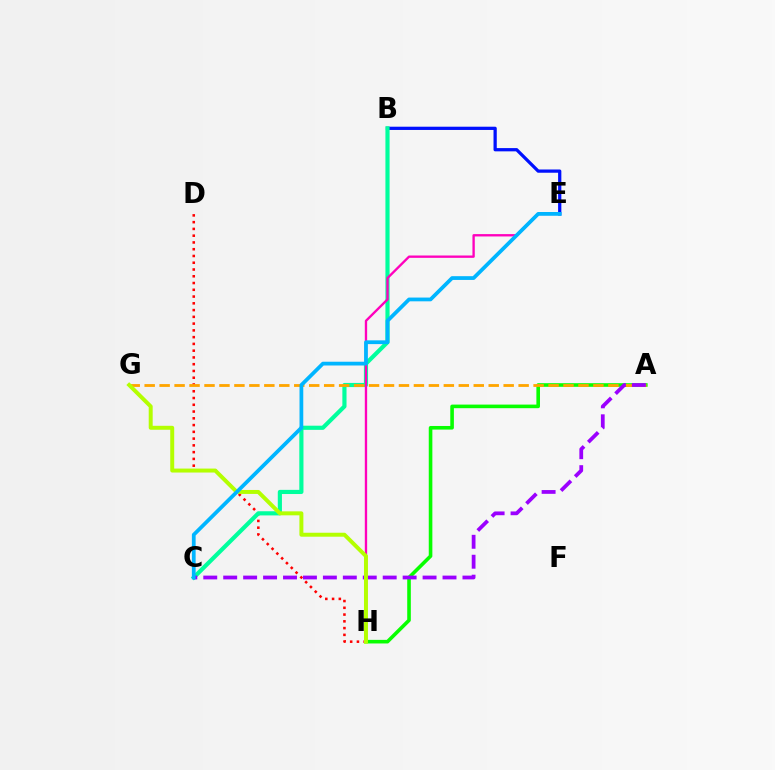{('D', 'H'): [{'color': '#ff0000', 'line_style': 'dotted', 'thickness': 1.84}], ('A', 'H'): [{'color': '#08ff00', 'line_style': 'solid', 'thickness': 2.59}], ('B', 'E'): [{'color': '#0010ff', 'line_style': 'solid', 'thickness': 2.34}], ('B', 'C'): [{'color': '#00ff9d', 'line_style': 'solid', 'thickness': 2.99}], ('E', 'H'): [{'color': '#ff00bd', 'line_style': 'solid', 'thickness': 1.69}], ('A', 'G'): [{'color': '#ffa500', 'line_style': 'dashed', 'thickness': 2.03}], ('A', 'C'): [{'color': '#9b00ff', 'line_style': 'dashed', 'thickness': 2.71}], ('G', 'H'): [{'color': '#b3ff00', 'line_style': 'solid', 'thickness': 2.85}], ('C', 'E'): [{'color': '#00b5ff', 'line_style': 'solid', 'thickness': 2.71}]}